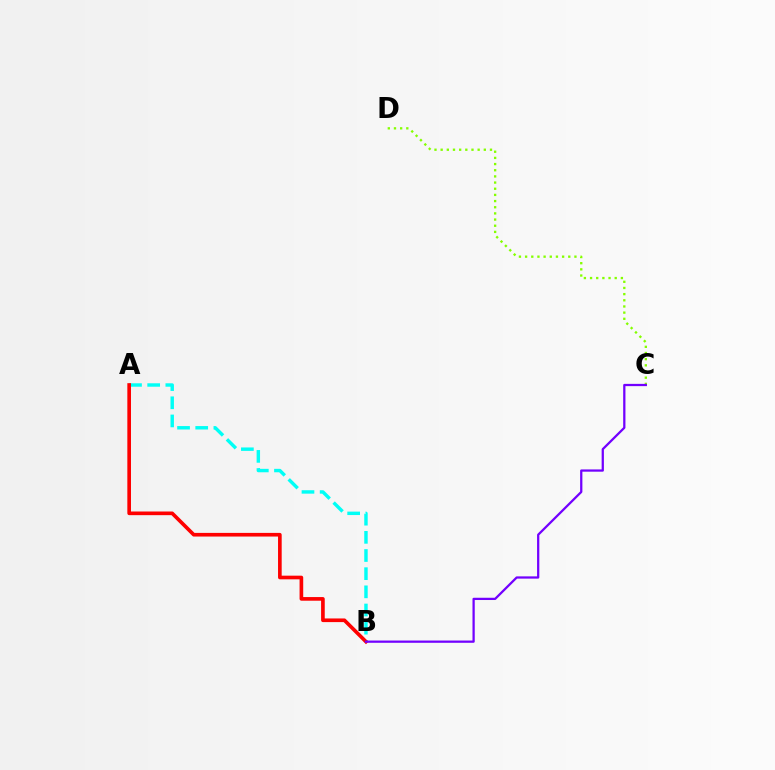{('C', 'D'): [{'color': '#84ff00', 'line_style': 'dotted', 'thickness': 1.68}], ('A', 'B'): [{'color': '#00fff6', 'line_style': 'dashed', 'thickness': 2.47}, {'color': '#ff0000', 'line_style': 'solid', 'thickness': 2.63}], ('B', 'C'): [{'color': '#7200ff', 'line_style': 'solid', 'thickness': 1.62}]}